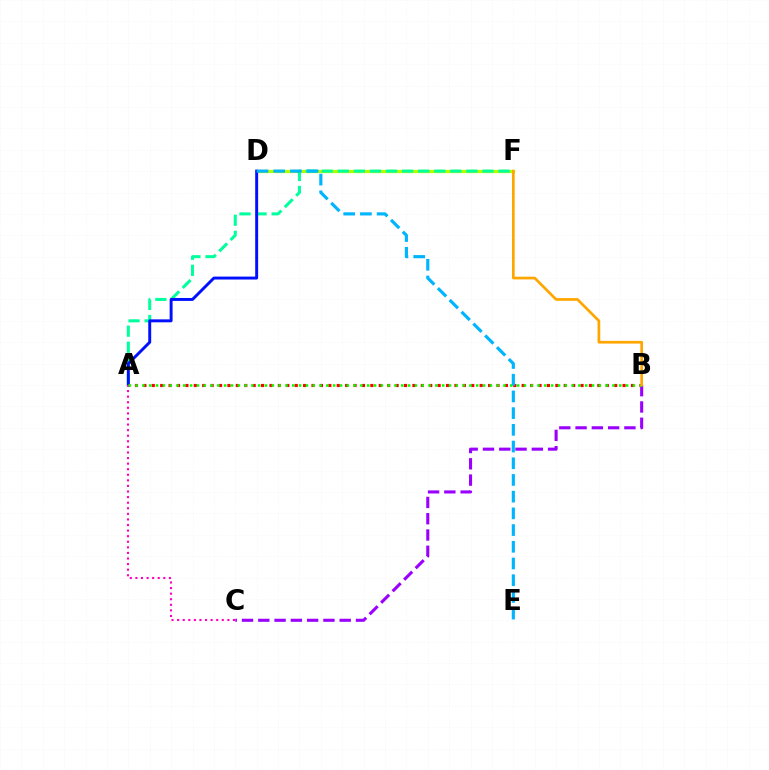{('D', 'F'): [{'color': '#b3ff00', 'line_style': 'solid', 'thickness': 2.35}], ('A', 'F'): [{'color': '#00ff9d', 'line_style': 'dashed', 'thickness': 2.18}], ('A', 'D'): [{'color': '#0010ff', 'line_style': 'solid', 'thickness': 2.12}], ('A', 'B'): [{'color': '#ff0000', 'line_style': 'dotted', 'thickness': 2.28}, {'color': '#08ff00', 'line_style': 'dotted', 'thickness': 1.85}], ('A', 'C'): [{'color': '#ff00bd', 'line_style': 'dotted', 'thickness': 1.52}], ('B', 'C'): [{'color': '#9b00ff', 'line_style': 'dashed', 'thickness': 2.21}], ('B', 'F'): [{'color': '#ffa500', 'line_style': 'solid', 'thickness': 1.94}], ('D', 'E'): [{'color': '#00b5ff', 'line_style': 'dashed', 'thickness': 2.27}]}